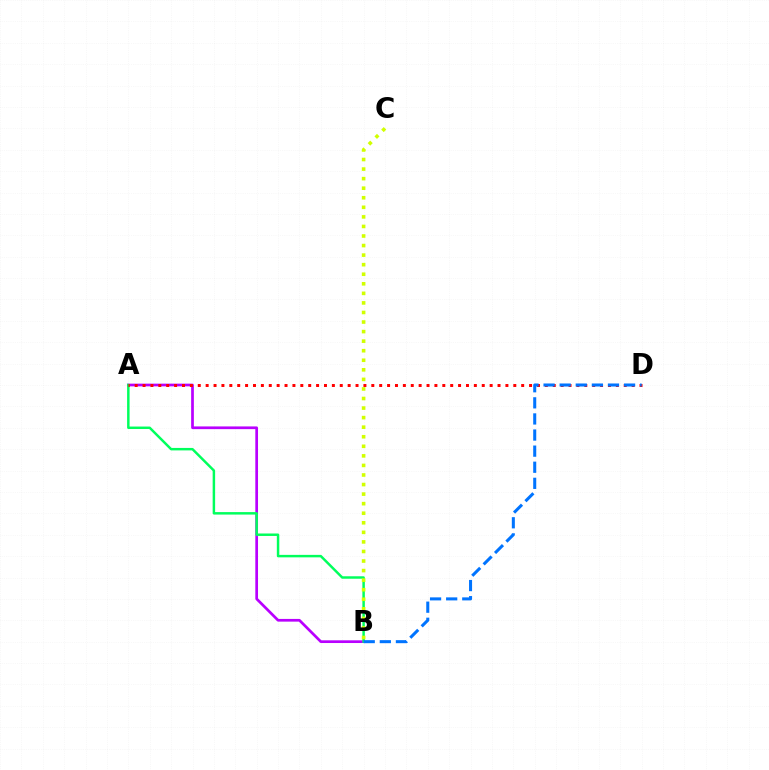{('A', 'B'): [{'color': '#b900ff', 'line_style': 'solid', 'thickness': 1.95}, {'color': '#00ff5c', 'line_style': 'solid', 'thickness': 1.78}], ('B', 'C'): [{'color': '#d1ff00', 'line_style': 'dotted', 'thickness': 2.6}], ('A', 'D'): [{'color': '#ff0000', 'line_style': 'dotted', 'thickness': 2.14}], ('B', 'D'): [{'color': '#0074ff', 'line_style': 'dashed', 'thickness': 2.19}]}